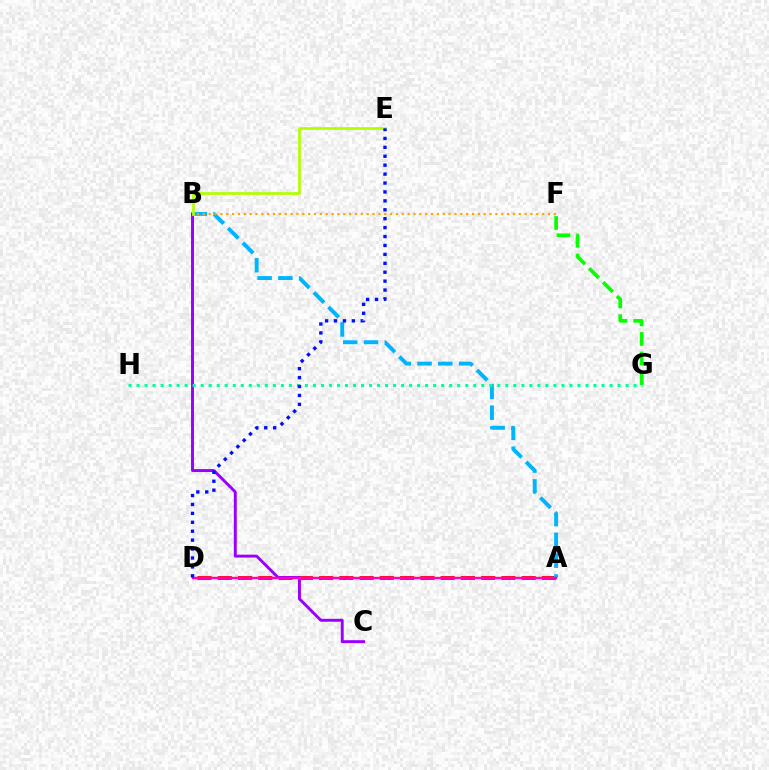{('F', 'G'): [{'color': '#08ff00', 'line_style': 'dashed', 'thickness': 2.66}], ('A', 'D'): [{'color': '#ff0000', 'line_style': 'dashed', 'thickness': 2.75}, {'color': '#ff00bd', 'line_style': 'solid', 'thickness': 1.73}], ('B', 'C'): [{'color': '#9b00ff', 'line_style': 'solid', 'thickness': 2.12}], ('A', 'B'): [{'color': '#00b5ff', 'line_style': 'dashed', 'thickness': 2.82}], ('B', 'F'): [{'color': '#ffa500', 'line_style': 'dotted', 'thickness': 1.59}], ('G', 'H'): [{'color': '#00ff9d', 'line_style': 'dotted', 'thickness': 2.18}], ('B', 'E'): [{'color': '#b3ff00', 'line_style': 'solid', 'thickness': 1.96}], ('D', 'E'): [{'color': '#0010ff', 'line_style': 'dotted', 'thickness': 2.42}]}